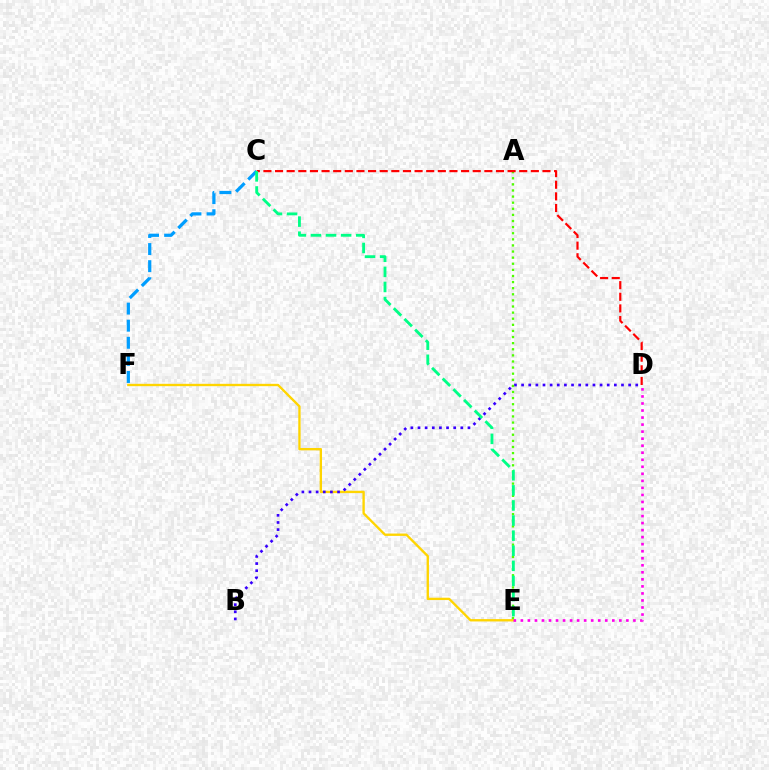{('C', 'F'): [{'color': '#009eff', 'line_style': 'dashed', 'thickness': 2.32}], ('E', 'F'): [{'color': '#ffd500', 'line_style': 'solid', 'thickness': 1.69}], ('B', 'D'): [{'color': '#3700ff', 'line_style': 'dotted', 'thickness': 1.94}], ('A', 'E'): [{'color': '#4fff00', 'line_style': 'dotted', 'thickness': 1.66}], ('C', 'D'): [{'color': '#ff0000', 'line_style': 'dashed', 'thickness': 1.58}], ('C', 'E'): [{'color': '#00ff86', 'line_style': 'dashed', 'thickness': 2.05}], ('D', 'E'): [{'color': '#ff00ed', 'line_style': 'dotted', 'thickness': 1.91}]}